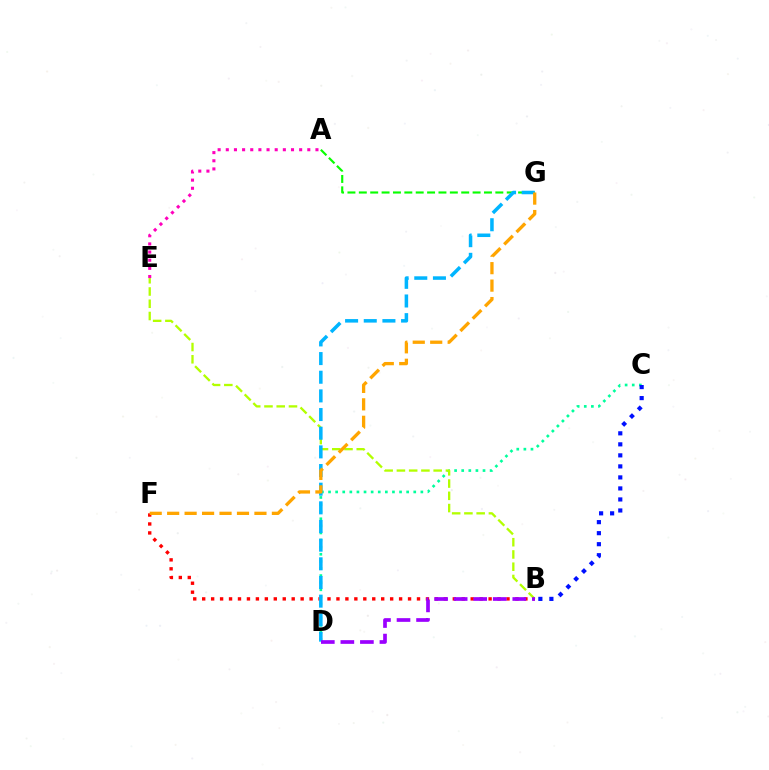{('C', 'D'): [{'color': '#00ff9d', 'line_style': 'dotted', 'thickness': 1.93}], ('B', 'F'): [{'color': '#ff0000', 'line_style': 'dotted', 'thickness': 2.43}], ('B', 'E'): [{'color': '#b3ff00', 'line_style': 'dashed', 'thickness': 1.66}], ('A', 'G'): [{'color': '#08ff00', 'line_style': 'dashed', 'thickness': 1.55}], ('D', 'G'): [{'color': '#00b5ff', 'line_style': 'dashed', 'thickness': 2.53}], ('B', 'C'): [{'color': '#0010ff', 'line_style': 'dotted', 'thickness': 2.99}], ('B', 'D'): [{'color': '#9b00ff', 'line_style': 'dashed', 'thickness': 2.65}], ('A', 'E'): [{'color': '#ff00bd', 'line_style': 'dotted', 'thickness': 2.21}], ('F', 'G'): [{'color': '#ffa500', 'line_style': 'dashed', 'thickness': 2.37}]}